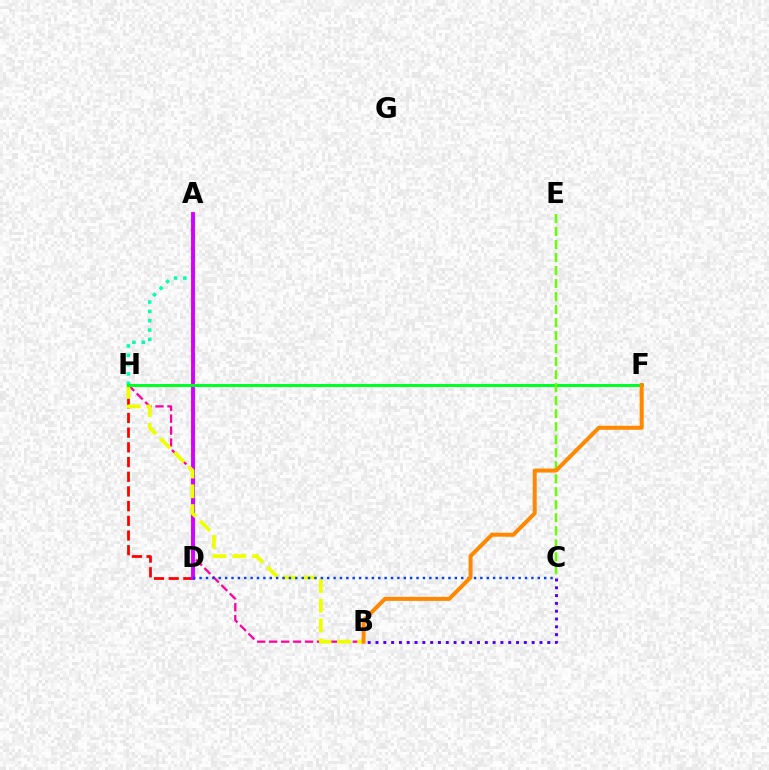{('D', 'H'): [{'color': '#ff0000', 'line_style': 'dashed', 'thickness': 2.0}], ('A', 'H'): [{'color': '#00ffaf', 'line_style': 'dotted', 'thickness': 2.53}], ('A', 'D'): [{'color': '#00c7ff', 'line_style': 'dashed', 'thickness': 2.36}, {'color': '#d600ff', 'line_style': 'solid', 'thickness': 2.79}], ('B', 'H'): [{'color': '#ff00a0', 'line_style': 'dashed', 'thickness': 1.62}, {'color': '#eeff00', 'line_style': 'dashed', 'thickness': 2.69}], ('B', 'C'): [{'color': '#4f00ff', 'line_style': 'dotted', 'thickness': 2.12}], ('F', 'H'): [{'color': '#00ff27', 'line_style': 'solid', 'thickness': 2.15}], ('C', 'E'): [{'color': '#66ff00', 'line_style': 'dashed', 'thickness': 1.77}], ('C', 'D'): [{'color': '#003fff', 'line_style': 'dotted', 'thickness': 1.73}], ('B', 'F'): [{'color': '#ff8800', 'line_style': 'solid', 'thickness': 2.88}]}